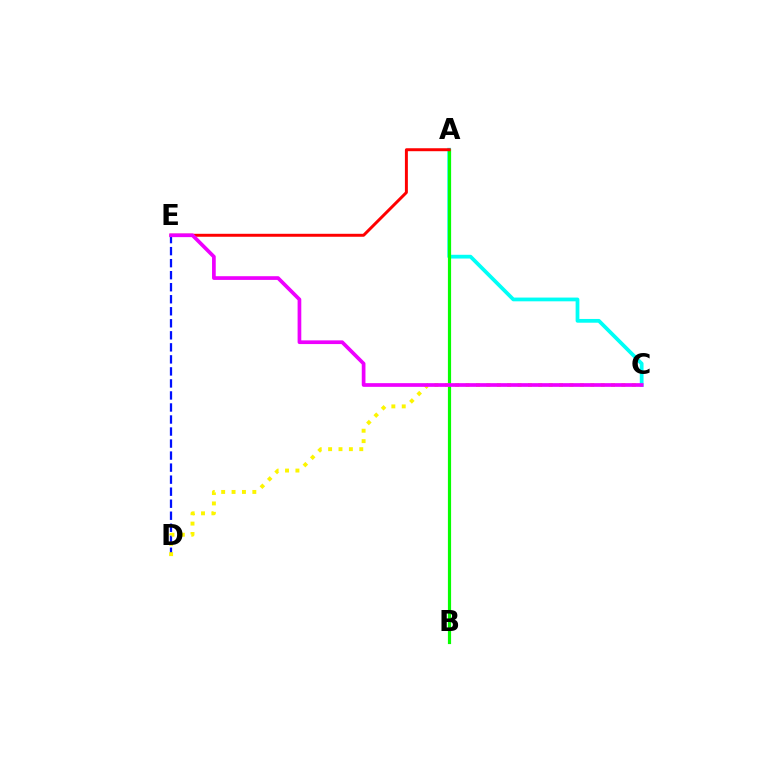{('A', 'C'): [{'color': '#00fff6', 'line_style': 'solid', 'thickness': 2.7}], ('A', 'B'): [{'color': '#08ff00', 'line_style': 'solid', 'thickness': 2.29}], ('A', 'E'): [{'color': '#ff0000', 'line_style': 'solid', 'thickness': 2.13}], ('D', 'E'): [{'color': '#0010ff', 'line_style': 'dashed', 'thickness': 1.63}], ('C', 'D'): [{'color': '#fcf500', 'line_style': 'dotted', 'thickness': 2.82}], ('C', 'E'): [{'color': '#ee00ff', 'line_style': 'solid', 'thickness': 2.66}]}